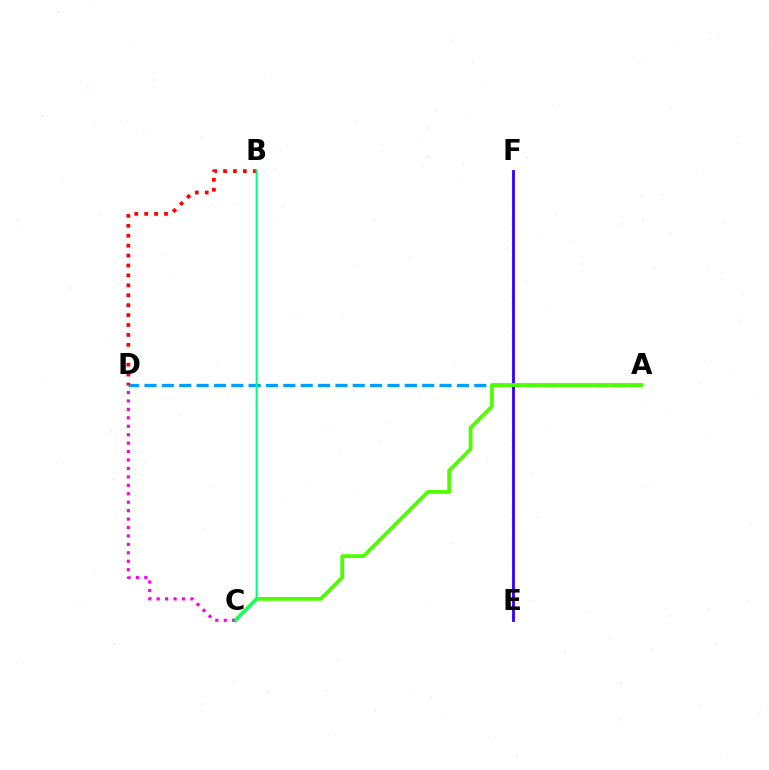{('A', 'D'): [{'color': '#009eff', 'line_style': 'dashed', 'thickness': 2.36}], ('E', 'F'): [{'color': '#ffd500', 'line_style': 'dotted', 'thickness': 1.78}, {'color': '#3700ff', 'line_style': 'solid', 'thickness': 2.05}], ('A', 'C'): [{'color': '#4fff00', 'line_style': 'solid', 'thickness': 2.73}], ('C', 'D'): [{'color': '#ff00ed', 'line_style': 'dotted', 'thickness': 2.29}], ('B', 'D'): [{'color': '#ff0000', 'line_style': 'dotted', 'thickness': 2.7}], ('B', 'C'): [{'color': '#00ff86', 'line_style': 'solid', 'thickness': 1.54}]}